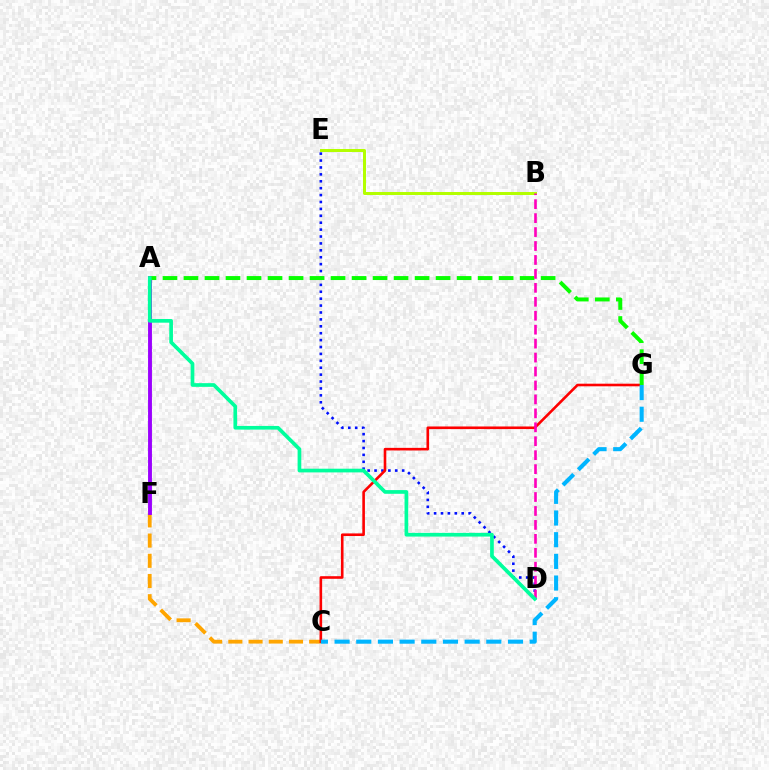{('C', 'F'): [{'color': '#ffa500', 'line_style': 'dashed', 'thickness': 2.74}], ('D', 'E'): [{'color': '#0010ff', 'line_style': 'dotted', 'thickness': 1.88}], ('A', 'F'): [{'color': '#9b00ff', 'line_style': 'solid', 'thickness': 2.8}], ('C', 'G'): [{'color': '#ff0000', 'line_style': 'solid', 'thickness': 1.88}, {'color': '#00b5ff', 'line_style': 'dashed', 'thickness': 2.94}], ('B', 'E'): [{'color': '#b3ff00', 'line_style': 'solid', 'thickness': 2.16}], ('A', 'G'): [{'color': '#08ff00', 'line_style': 'dashed', 'thickness': 2.85}], ('B', 'D'): [{'color': '#ff00bd', 'line_style': 'dashed', 'thickness': 1.89}], ('A', 'D'): [{'color': '#00ff9d', 'line_style': 'solid', 'thickness': 2.66}]}